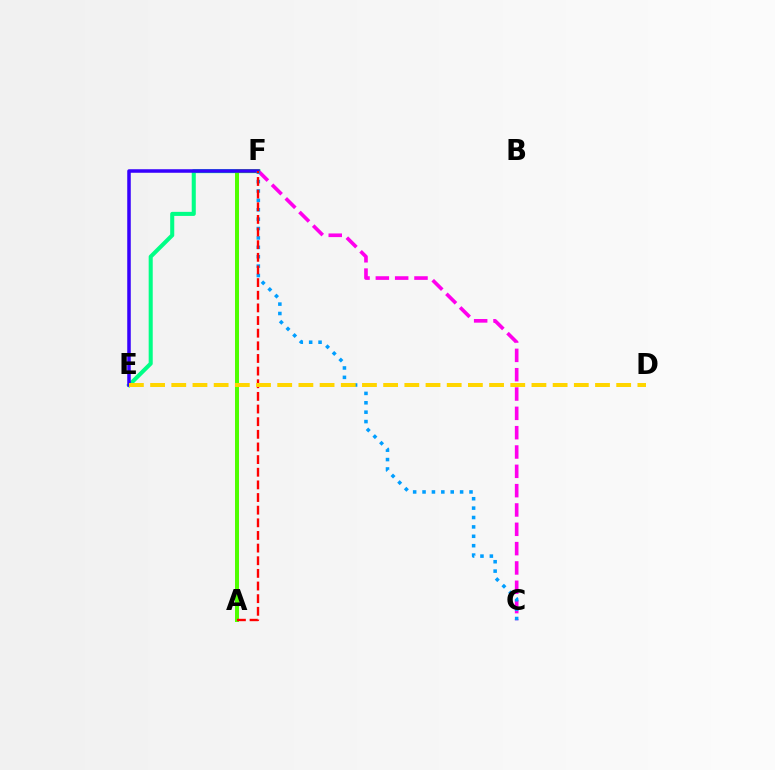{('E', 'F'): [{'color': '#00ff86', 'line_style': 'solid', 'thickness': 2.93}, {'color': '#3700ff', 'line_style': 'solid', 'thickness': 2.54}], ('C', 'F'): [{'color': '#ff00ed', 'line_style': 'dashed', 'thickness': 2.63}, {'color': '#009eff', 'line_style': 'dotted', 'thickness': 2.55}], ('A', 'F'): [{'color': '#4fff00', 'line_style': 'solid', 'thickness': 2.88}, {'color': '#ff0000', 'line_style': 'dashed', 'thickness': 1.72}], ('D', 'E'): [{'color': '#ffd500', 'line_style': 'dashed', 'thickness': 2.88}]}